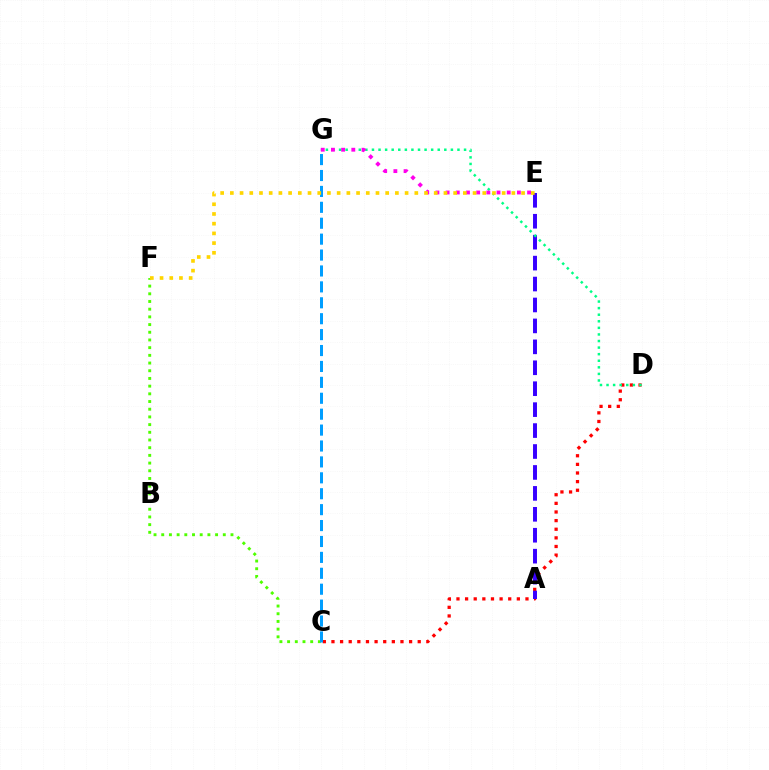{('C', 'F'): [{'color': '#4fff00', 'line_style': 'dotted', 'thickness': 2.09}], ('C', 'D'): [{'color': '#ff0000', 'line_style': 'dotted', 'thickness': 2.34}], ('A', 'E'): [{'color': '#3700ff', 'line_style': 'dashed', 'thickness': 2.84}], ('C', 'G'): [{'color': '#009eff', 'line_style': 'dashed', 'thickness': 2.16}], ('D', 'G'): [{'color': '#00ff86', 'line_style': 'dotted', 'thickness': 1.79}], ('E', 'G'): [{'color': '#ff00ed', 'line_style': 'dotted', 'thickness': 2.77}], ('E', 'F'): [{'color': '#ffd500', 'line_style': 'dotted', 'thickness': 2.64}]}